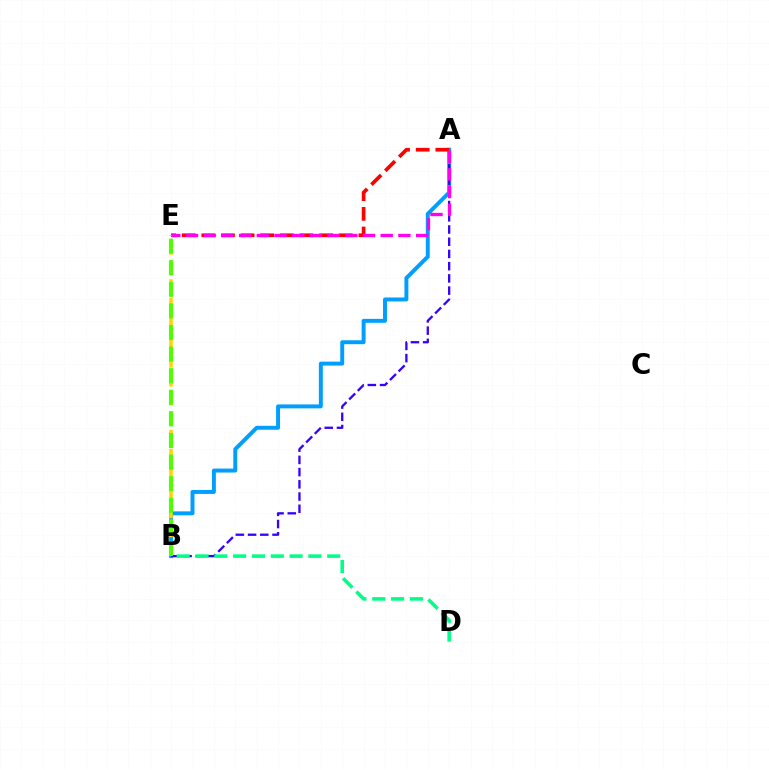{('A', 'B'): [{'color': '#009eff', 'line_style': 'solid', 'thickness': 2.84}, {'color': '#3700ff', 'line_style': 'dashed', 'thickness': 1.66}], ('A', 'E'): [{'color': '#ff0000', 'line_style': 'dashed', 'thickness': 2.67}, {'color': '#ff00ed', 'line_style': 'dashed', 'thickness': 2.4}], ('B', 'D'): [{'color': '#00ff86', 'line_style': 'dashed', 'thickness': 2.56}], ('B', 'E'): [{'color': '#ffd500', 'line_style': 'dashed', 'thickness': 2.56}, {'color': '#4fff00', 'line_style': 'dashed', 'thickness': 2.93}]}